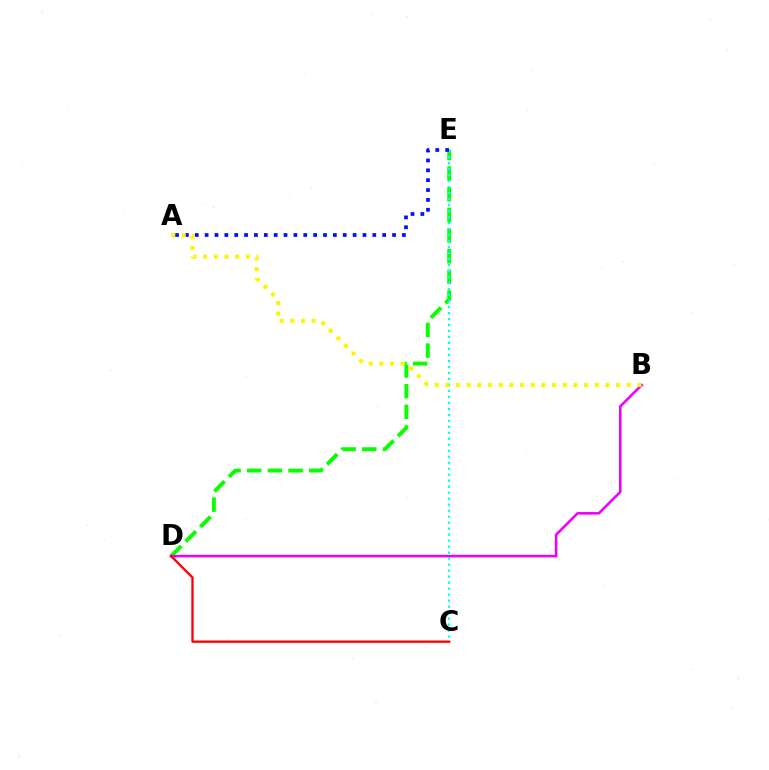{('D', 'E'): [{'color': '#08ff00', 'line_style': 'dashed', 'thickness': 2.81}], ('C', 'E'): [{'color': '#00fff6', 'line_style': 'dotted', 'thickness': 1.63}], ('B', 'D'): [{'color': '#ee00ff', 'line_style': 'solid', 'thickness': 1.86}], ('A', 'E'): [{'color': '#0010ff', 'line_style': 'dotted', 'thickness': 2.68}], ('A', 'B'): [{'color': '#fcf500', 'line_style': 'dotted', 'thickness': 2.9}], ('C', 'D'): [{'color': '#ff0000', 'line_style': 'solid', 'thickness': 1.67}]}